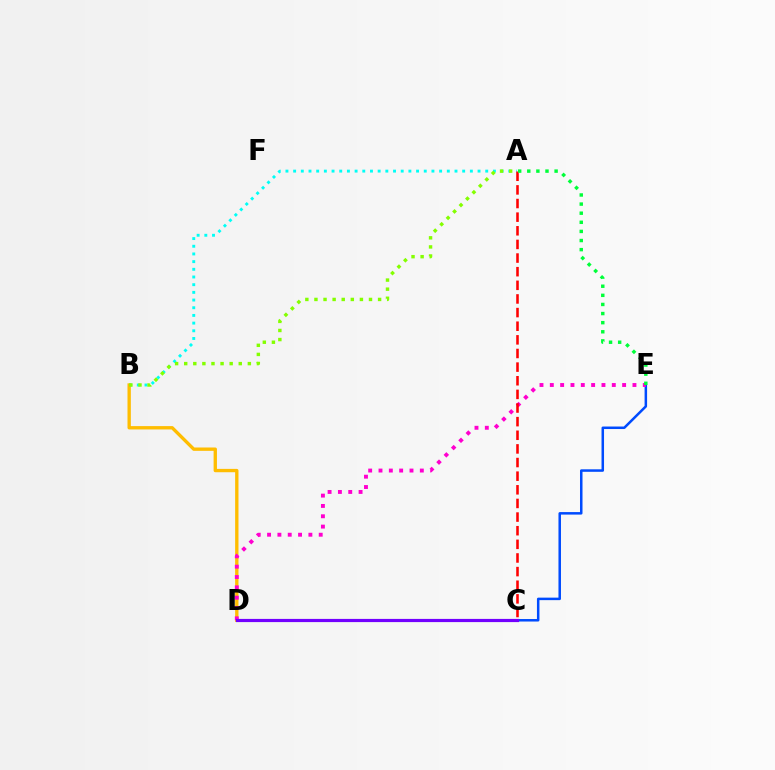{('A', 'B'): [{'color': '#00fff6', 'line_style': 'dotted', 'thickness': 2.09}, {'color': '#84ff00', 'line_style': 'dotted', 'thickness': 2.47}], ('C', 'E'): [{'color': '#004bff', 'line_style': 'solid', 'thickness': 1.8}], ('B', 'D'): [{'color': '#ffbd00', 'line_style': 'solid', 'thickness': 2.41}], ('D', 'E'): [{'color': '#ff00cf', 'line_style': 'dotted', 'thickness': 2.81}], ('A', 'C'): [{'color': '#ff0000', 'line_style': 'dashed', 'thickness': 1.85}], ('C', 'D'): [{'color': '#7200ff', 'line_style': 'solid', 'thickness': 2.3}], ('A', 'E'): [{'color': '#00ff39', 'line_style': 'dotted', 'thickness': 2.48}]}